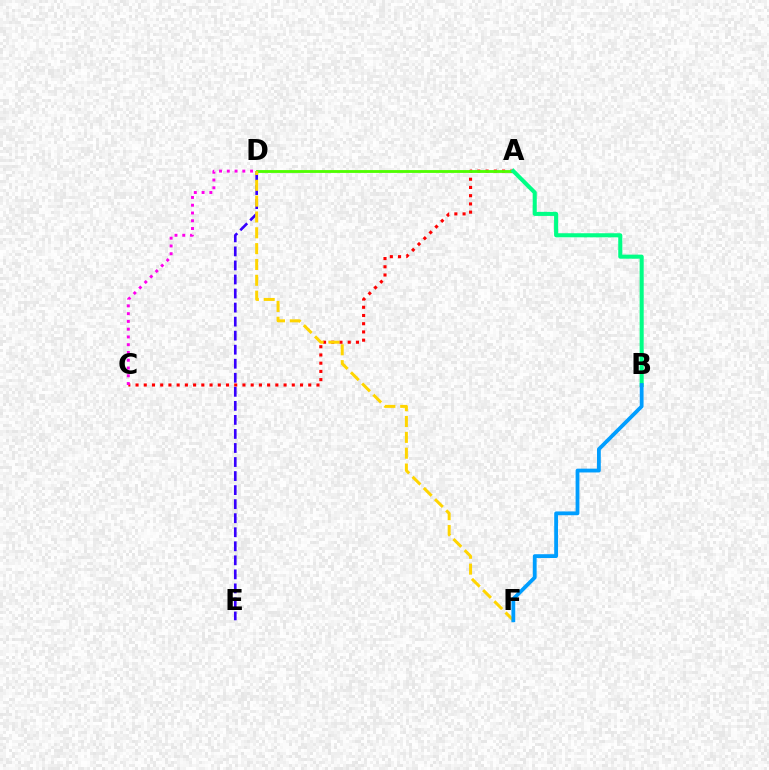{('A', 'C'): [{'color': '#ff0000', 'line_style': 'dotted', 'thickness': 2.23}], ('A', 'D'): [{'color': '#4fff00', 'line_style': 'solid', 'thickness': 2.04}], ('D', 'E'): [{'color': '#3700ff', 'line_style': 'dashed', 'thickness': 1.91}], ('C', 'D'): [{'color': '#ff00ed', 'line_style': 'dotted', 'thickness': 2.11}], ('A', 'B'): [{'color': '#00ff86', 'line_style': 'solid', 'thickness': 2.93}], ('D', 'F'): [{'color': '#ffd500', 'line_style': 'dashed', 'thickness': 2.15}], ('B', 'F'): [{'color': '#009eff', 'line_style': 'solid', 'thickness': 2.74}]}